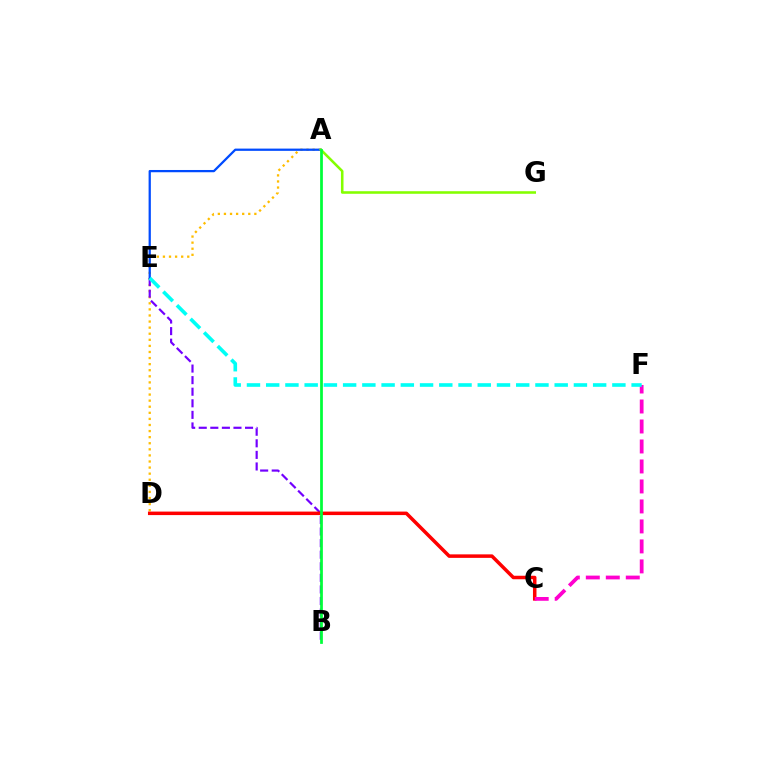{('A', 'D'): [{'color': '#ffbd00', 'line_style': 'dotted', 'thickness': 1.65}], ('B', 'E'): [{'color': '#7200ff', 'line_style': 'dashed', 'thickness': 1.57}], ('C', 'D'): [{'color': '#ff0000', 'line_style': 'solid', 'thickness': 2.52}], ('A', 'E'): [{'color': '#004bff', 'line_style': 'solid', 'thickness': 1.62}], ('C', 'F'): [{'color': '#ff00cf', 'line_style': 'dashed', 'thickness': 2.72}], ('A', 'G'): [{'color': '#84ff00', 'line_style': 'solid', 'thickness': 1.84}], ('A', 'B'): [{'color': '#00ff39', 'line_style': 'solid', 'thickness': 1.98}], ('E', 'F'): [{'color': '#00fff6', 'line_style': 'dashed', 'thickness': 2.61}]}